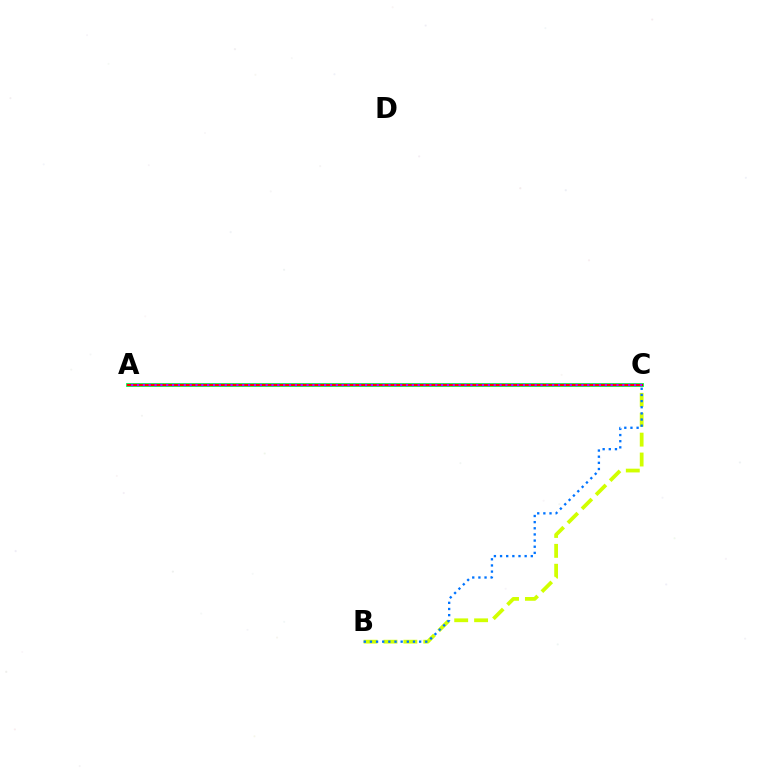{('B', 'C'): [{'color': '#d1ff00', 'line_style': 'dashed', 'thickness': 2.7}, {'color': '#0074ff', 'line_style': 'dotted', 'thickness': 1.67}], ('A', 'C'): [{'color': '#00ff5c', 'line_style': 'solid', 'thickness': 2.74}, {'color': '#ff0000', 'line_style': 'solid', 'thickness': 1.57}, {'color': '#b900ff', 'line_style': 'dotted', 'thickness': 1.59}]}